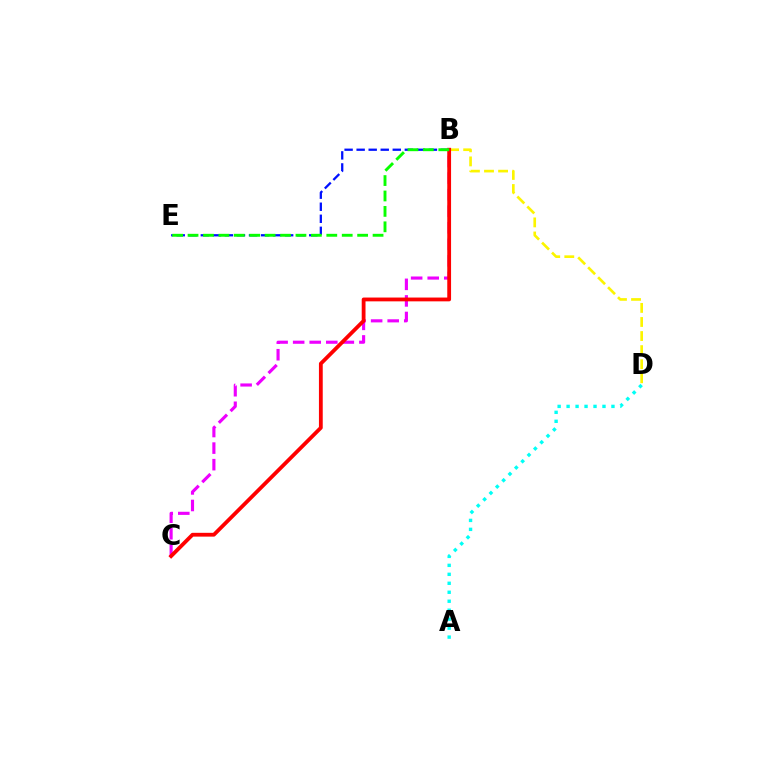{('B', 'D'): [{'color': '#fcf500', 'line_style': 'dashed', 'thickness': 1.91}], ('B', 'C'): [{'color': '#ee00ff', 'line_style': 'dashed', 'thickness': 2.25}, {'color': '#ff0000', 'line_style': 'solid', 'thickness': 2.74}], ('B', 'E'): [{'color': '#0010ff', 'line_style': 'dashed', 'thickness': 1.64}, {'color': '#08ff00', 'line_style': 'dashed', 'thickness': 2.09}], ('A', 'D'): [{'color': '#00fff6', 'line_style': 'dotted', 'thickness': 2.44}]}